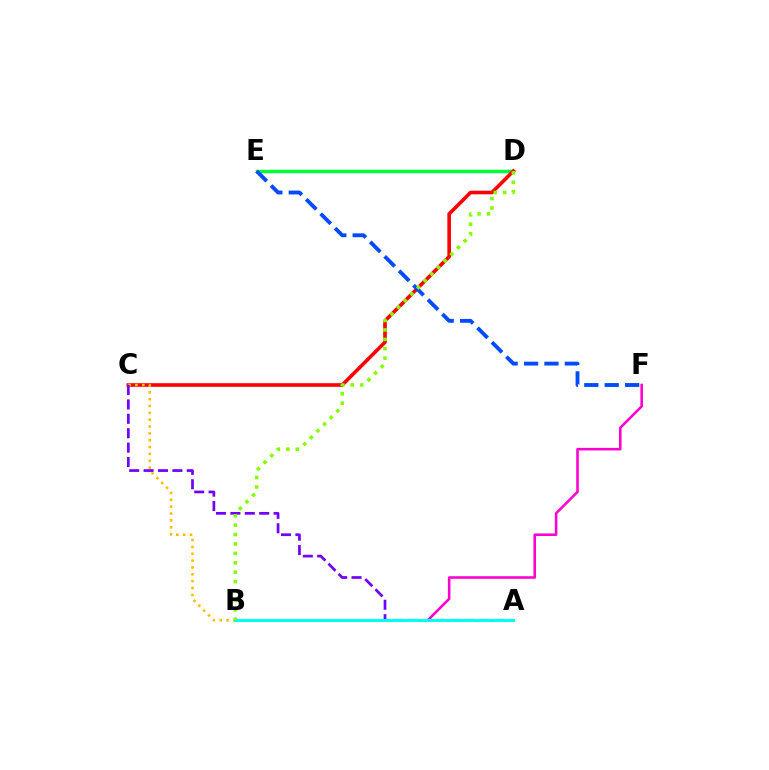{('B', 'F'): [{'color': '#ff00cf', 'line_style': 'solid', 'thickness': 1.85}], ('D', 'E'): [{'color': '#00ff39', 'line_style': 'solid', 'thickness': 2.49}], ('C', 'D'): [{'color': '#ff0000', 'line_style': 'solid', 'thickness': 2.61}], ('E', 'F'): [{'color': '#004bff', 'line_style': 'dashed', 'thickness': 2.77}], ('B', 'C'): [{'color': '#ffbd00', 'line_style': 'dotted', 'thickness': 1.86}], ('A', 'C'): [{'color': '#7200ff', 'line_style': 'dashed', 'thickness': 1.96}], ('A', 'B'): [{'color': '#00fff6', 'line_style': 'solid', 'thickness': 2.19}], ('B', 'D'): [{'color': '#84ff00', 'line_style': 'dotted', 'thickness': 2.56}]}